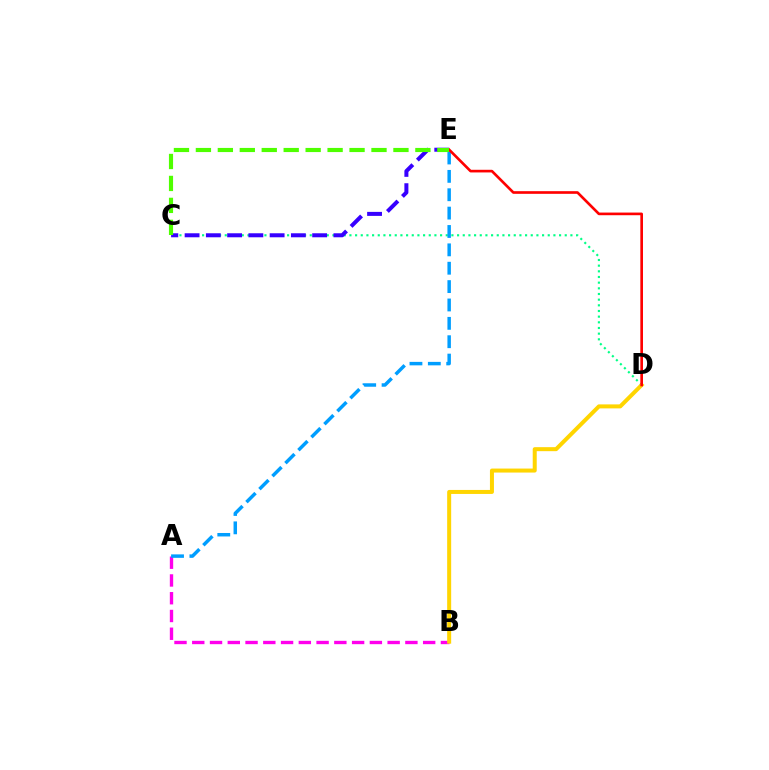{('A', 'B'): [{'color': '#ff00ed', 'line_style': 'dashed', 'thickness': 2.41}], ('C', 'D'): [{'color': '#00ff86', 'line_style': 'dotted', 'thickness': 1.54}], ('B', 'D'): [{'color': '#ffd500', 'line_style': 'solid', 'thickness': 2.88}], ('C', 'E'): [{'color': '#3700ff', 'line_style': 'dashed', 'thickness': 2.89}, {'color': '#4fff00', 'line_style': 'dashed', 'thickness': 2.98}], ('A', 'E'): [{'color': '#009eff', 'line_style': 'dashed', 'thickness': 2.5}], ('D', 'E'): [{'color': '#ff0000', 'line_style': 'solid', 'thickness': 1.91}]}